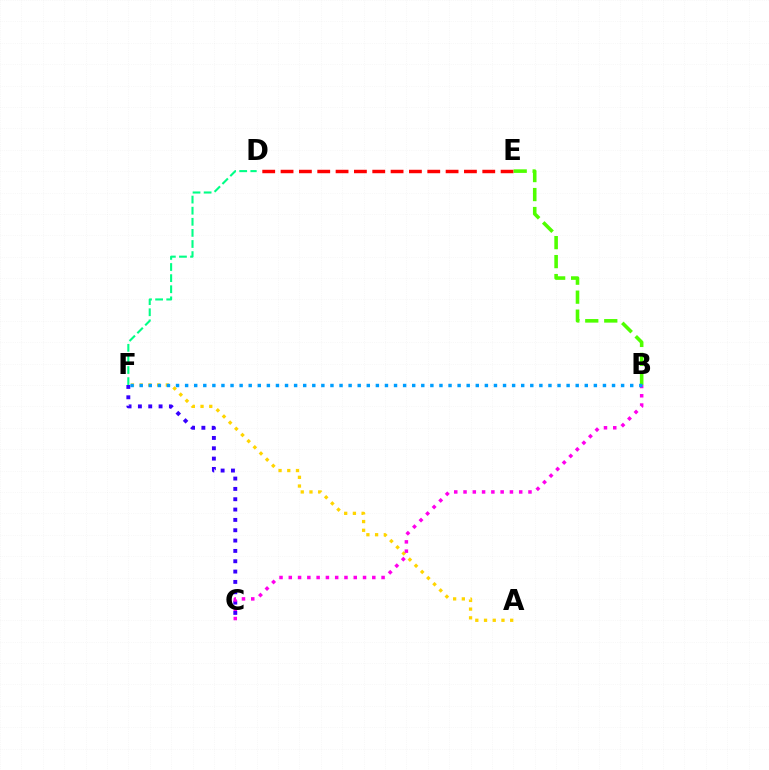{('A', 'F'): [{'color': '#ffd500', 'line_style': 'dotted', 'thickness': 2.37}], ('D', 'E'): [{'color': '#ff0000', 'line_style': 'dashed', 'thickness': 2.49}], ('B', 'E'): [{'color': '#4fff00', 'line_style': 'dashed', 'thickness': 2.58}], ('D', 'F'): [{'color': '#00ff86', 'line_style': 'dashed', 'thickness': 1.51}], ('C', 'F'): [{'color': '#3700ff', 'line_style': 'dotted', 'thickness': 2.81}], ('B', 'C'): [{'color': '#ff00ed', 'line_style': 'dotted', 'thickness': 2.52}], ('B', 'F'): [{'color': '#009eff', 'line_style': 'dotted', 'thickness': 2.47}]}